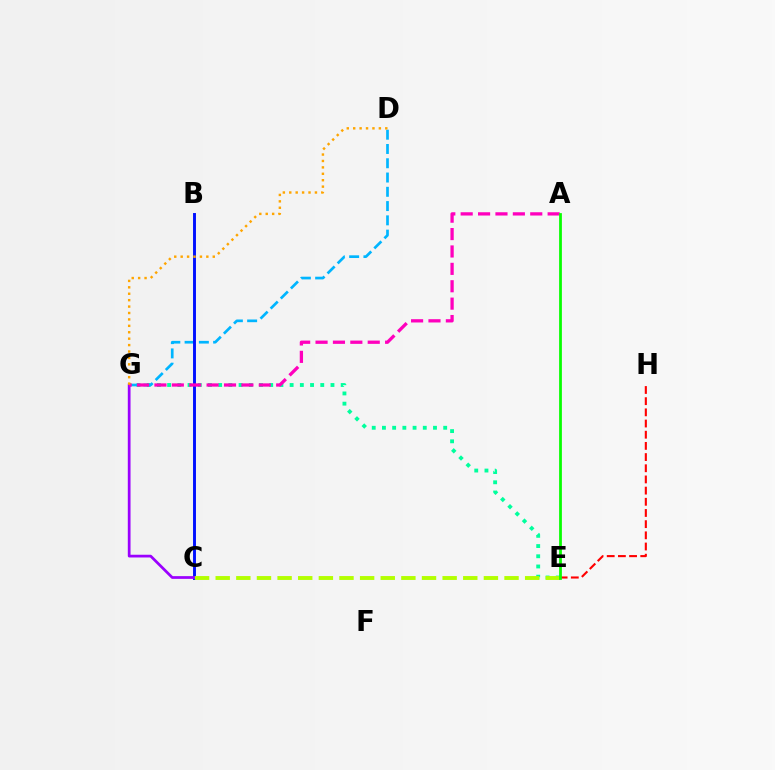{('E', 'G'): [{'color': '#00ff9d', 'line_style': 'dotted', 'thickness': 2.77}], ('D', 'G'): [{'color': '#00b5ff', 'line_style': 'dashed', 'thickness': 1.94}, {'color': '#ffa500', 'line_style': 'dotted', 'thickness': 1.74}], ('E', 'H'): [{'color': '#ff0000', 'line_style': 'dashed', 'thickness': 1.52}], ('B', 'C'): [{'color': '#0010ff', 'line_style': 'solid', 'thickness': 2.1}], ('C', 'G'): [{'color': '#9b00ff', 'line_style': 'solid', 'thickness': 1.97}], ('A', 'G'): [{'color': '#ff00bd', 'line_style': 'dashed', 'thickness': 2.36}], ('C', 'E'): [{'color': '#b3ff00', 'line_style': 'dashed', 'thickness': 2.8}], ('A', 'E'): [{'color': '#08ff00', 'line_style': 'solid', 'thickness': 1.98}]}